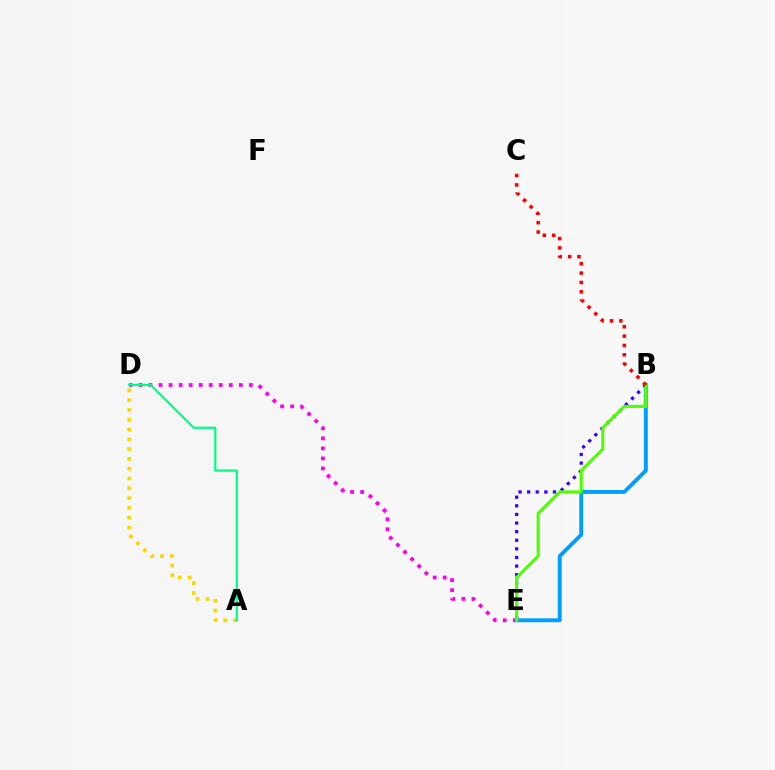{('A', 'D'): [{'color': '#ffd500', 'line_style': 'dotted', 'thickness': 2.66}, {'color': '#00ff86', 'line_style': 'solid', 'thickness': 1.6}], ('D', 'E'): [{'color': '#ff00ed', 'line_style': 'dotted', 'thickness': 2.73}], ('B', 'E'): [{'color': '#3700ff', 'line_style': 'dotted', 'thickness': 2.34}, {'color': '#009eff', 'line_style': 'solid', 'thickness': 2.81}, {'color': '#4fff00', 'line_style': 'solid', 'thickness': 2.23}], ('B', 'C'): [{'color': '#ff0000', 'line_style': 'dotted', 'thickness': 2.54}]}